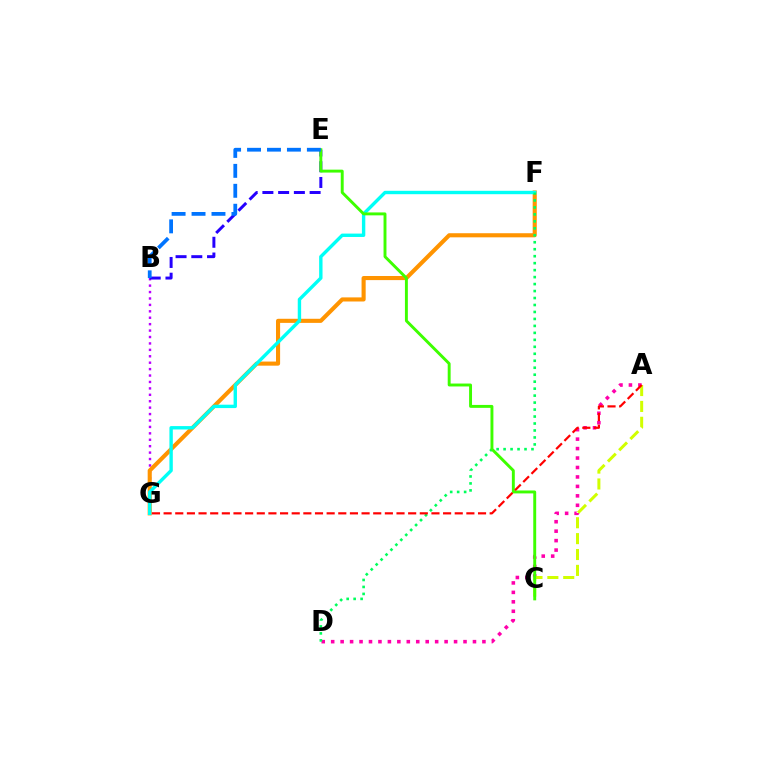{('A', 'D'): [{'color': '#ff00ac', 'line_style': 'dotted', 'thickness': 2.57}], ('B', 'G'): [{'color': '#b900ff', 'line_style': 'dotted', 'thickness': 1.74}], ('B', 'E'): [{'color': '#2500ff', 'line_style': 'dashed', 'thickness': 2.14}, {'color': '#0074ff', 'line_style': 'dashed', 'thickness': 2.71}], ('F', 'G'): [{'color': '#ff9400', 'line_style': 'solid', 'thickness': 2.95}, {'color': '#00fff6', 'line_style': 'solid', 'thickness': 2.44}], ('A', 'C'): [{'color': '#d1ff00', 'line_style': 'dashed', 'thickness': 2.16}], ('D', 'F'): [{'color': '#00ff5c', 'line_style': 'dotted', 'thickness': 1.89}], ('C', 'E'): [{'color': '#3dff00', 'line_style': 'solid', 'thickness': 2.1}], ('A', 'G'): [{'color': '#ff0000', 'line_style': 'dashed', 'thickness': 1.58}]}